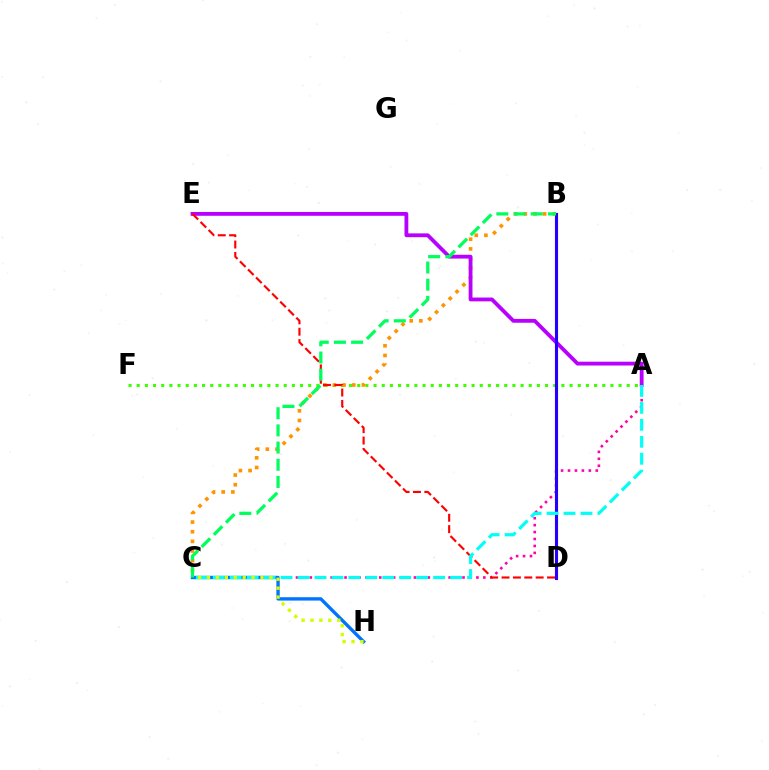{('A', 'F'): [{'color': '#3dff00', 'line_style': 'dotted', 'thickness': 2.22}], ('B', 'C'): [{'color': '#ff9400', 'line_style': 'dotted', 'thickness': 2.62}, {'color': '#00ff5c', 'line_style': 'dashed', 'thickness': 2.34}], ('A', 'E'): [{'color': '#b900ff', 'line_style': 'solid', 'thickness': 2.75}], ('A', 'C'): [{'color': '#ff00ac', 'line_style': 'dotted', 'thickness': 1.89}, {'color': '#00fff6', 'line_style': 'dashed', 'thickness': 2.3}], ('B', 'D'): [{'color': '#2500ff', 'line_style': 'solid', 'thickness': 2.24}], ('D', 'E'): [{'color': '#ff0000', 'line_style': 'dashed', 'thickness': 1.55}], ('C', 'H'): [{'color': '#0074ff', 'line_style': 'solid', 'thickness': 2.42}, {'color': '#d1ff00', 'line_style': 'dotted', 'thickness': 2.42}]}